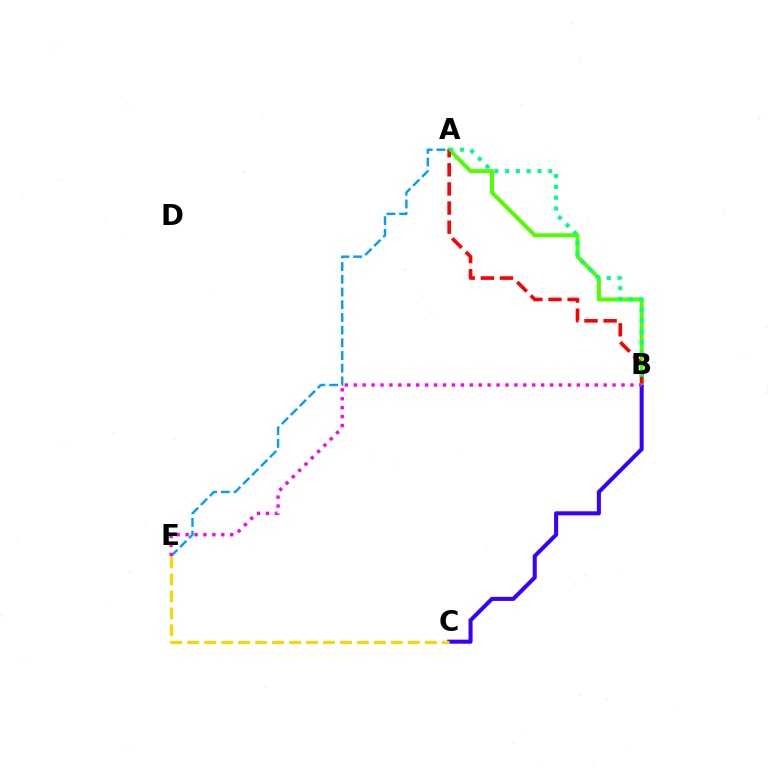{('A', 'E'): [{'color': '#009eff', 'line_style': 'dashed', 'thickness': 1.73}], ('A', 'B'): [{'color': '#4fff00', 'line_style': 'solid', 'thickness': 2.88}, {'color': '#ff0000', 'line_style': 'dashed', 'thickness': 2.6}, {'color': '#00ff86', 'line_style': 'dotted', 'thickness': 2.93}], ('B', 'C'): [{'color': '#3700ff', 'line_style': 'solid', 'thickness': 2.91}], ('C', 'E'): [{'color': '#ffd500', 'line_style': 'dashed', 'thickness': 2.31}], ('B', 'E'): [{'color': '#ff00ed', 'line_style': 'dotted', 'thickness': 2.42}]}